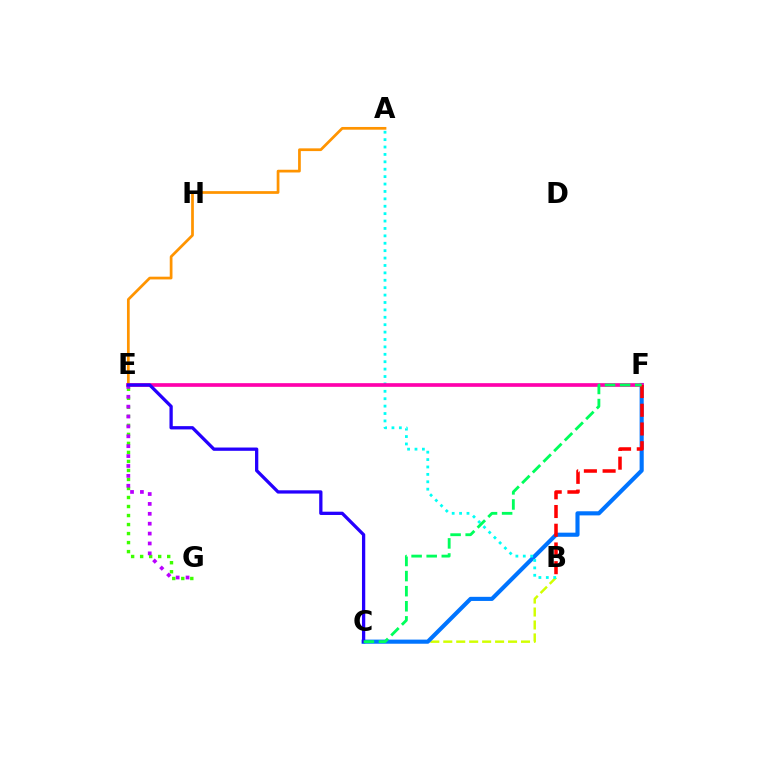{('B', 'C'): [{'color': '#d1ff00', 'line_style': 'dashed', 'thickness': 1.76}], ('A', 'E'): [{'color': '#ff9400', 'line_style': 'solid', 'thickness': 1.97}], ('E', 'G'): [{'color': '#3dff00', 'line_style': 'dotted', 'thickness': 2.45}, {'color': '#b900ff', 'line_style': 'dotted', 'thickness': 2.69}], ('C', 'F'): [{'color': '#0074ff', 'line_style': 'solid', 'thickness': 2.96}, {'color': '#00ff5c', 'line_style': 'dashed', 'thickness': 2.05}], ('A', 'B'): [{'color': '#00fff6', 'line_style': 'dotted', 'thickness': 2.01}], ('E', 'F'): [{'color': '#ff00ac', 'line_style': 'solid', 'thickness': 2.64}], ('B', 'F'): [{'color': '#ff0000', 'line_style': 'dashed', 'thickness': 2.54}], ('C', 'E'): [{'color': '#2500ff', 'line_style': 'solid', 'thickness': 2.36}]}